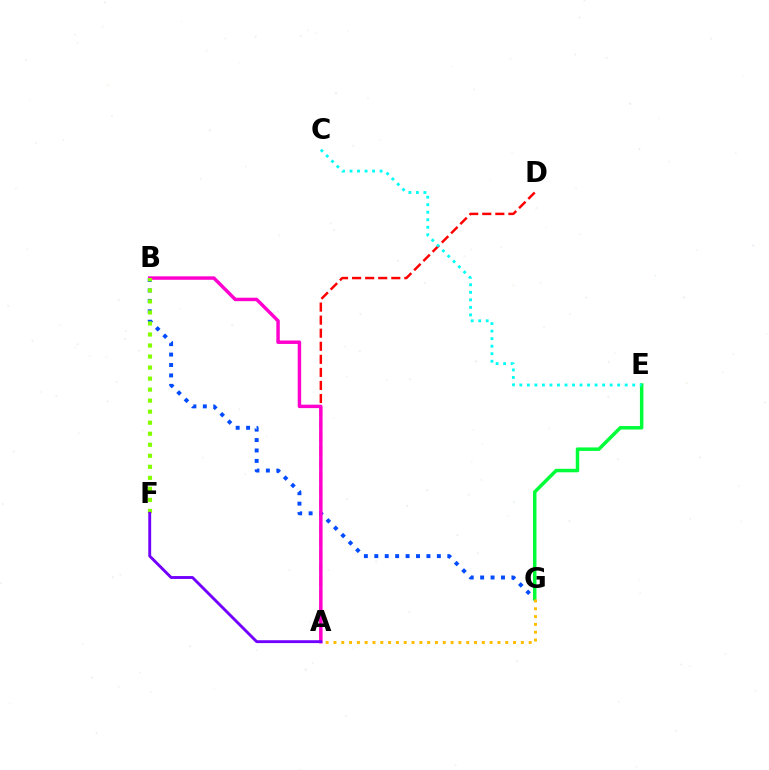{('A', 'D'): [{'color': '#ff0000', 'line_style': 'dashed', 'thickness': 1.77}], ('B', 'G'): [{'color': '#004bff', 'line_style': 'dotted', 'thickness': 2.83}], ('E', 'G'): [{'color': '#00ff39', 'line_style': 'solid', 'thickness': 2.51}], ('A', 'B'): [{'color': '#ff00cf', 'line_style': 'solid', 'thickness': 2.48}], ('C', 'E'): [{'color': '#00fff6', 'line_style': 'dotted', 'thickness': 2.04}], ('B', 'F'): [{'color': '#84ff00', 'line_style': 'dotted', 'thickness': 3.0}], ('A', 'G'): [{'color': '#ffbd00', 'line_style': 'dotted', 'thickness': 2.12}], ('A', 'F'): [{'color': '#7200ff', 'line_style': 'solid', 'thickness': 2.07}]}